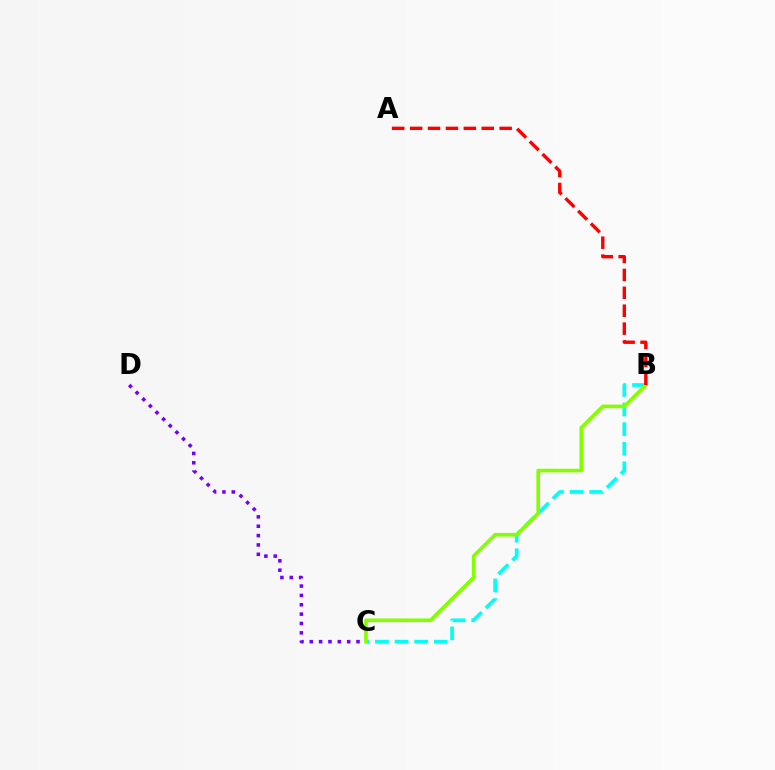{('B', 'C'): [{'color': '#00fff6', 'line_style': 'dashed', 'thickness': 2.66}, {'color': '#84ff00', 'line_style': 'solid', 'thickness': 2.6}], ('C', 'D'): [{'color': '#7200ff', 'line_style': 'dotted', 'thickness': 2.54}], ('A', 'B'): [{'color': '#ff0000', 'line_style': 'dashed', 'thickness': 2.43}]}